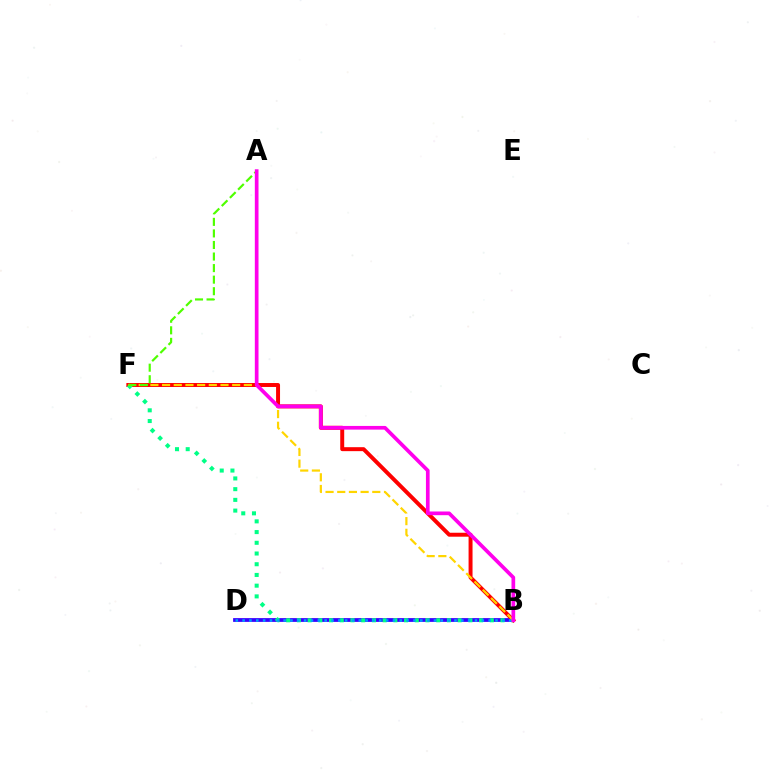{('B', 'D'): [{'color': '#3700ff', 'line_style': 'solid', 'thickness': 2.71}, {'color': '#009eff', 'line_style': 'dotted', 'thickness': 1.86}], ('B', 'F'): [{'color': '#ff0000', 'line_style': 'solid', 'thickness': 2.85}, {'color': '#00ff86', 'line_style': 'dotted', 'thickness': 2.91}, {'color': '#ffd500', 'line_style': 'dashed', 'thickness': 1.59}], ('A', 'F'): [{'color': '#4fff00', 'line_style': 'dashed', 'thickness': 1.57}], ('A', 'B'): [{'color': '#ff00ed', 'line_style': 'solid', 'thickness': 2.66}]}